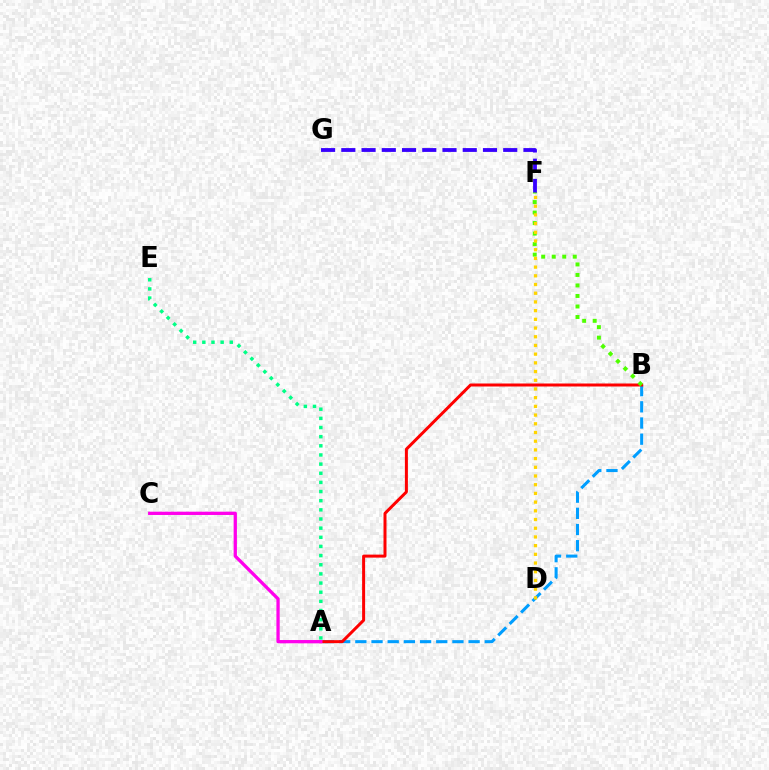{('A', 'B'): [{'color': '#009eff', 'line_style': 'dashed', 'thickness': 2.2}, {'color': '#ff0000', 'line_style': 'solid', 'thickness': 2.16}], ('A', 'E'): [{'color': '#00ff86', 'line_style': 'dotted', 'thickness': 2.49}], ('F', 'G'): [{'color': '#3700ff', 'line_style': 'dashed', 'thickness': 2.75}], ('B', 'F'): [{'color': '#4fff00', 'line_style': 'dotted', 'thickness': 2.86}], ('A', 'C'): [{'color': '#ff00ed', 'line_style': 'solid', 'thickness': 2.36}], ('D', 'F'): [{'color': '#ffd500', 'line_style': 'dotted', 'thickness': 2.36}]}